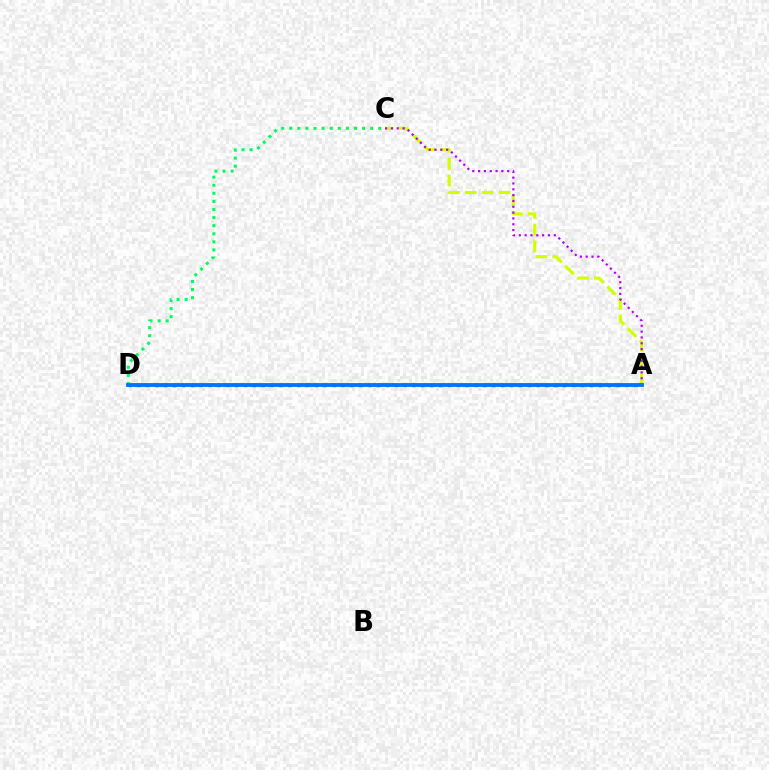{('A', 'D'): [{'color': '#ff0000', 'line_style': 'dotted', 'thickness': 2.41}, {'color': '#0074ff', 'line_style': 'solid', 'thickness': 2.77}], ('A', 'C'): [{'color': '#d1ff00', 'line_style': 'dashed', 'thickness': 2.29}, {'color': '#b900ff', 'line_style': 'dotted', 'thickness': 1.58}], ('C', 'D'): [{'color': '#00ff5c', 'line_style': 'dotted', 'thickness': 2.2}]}